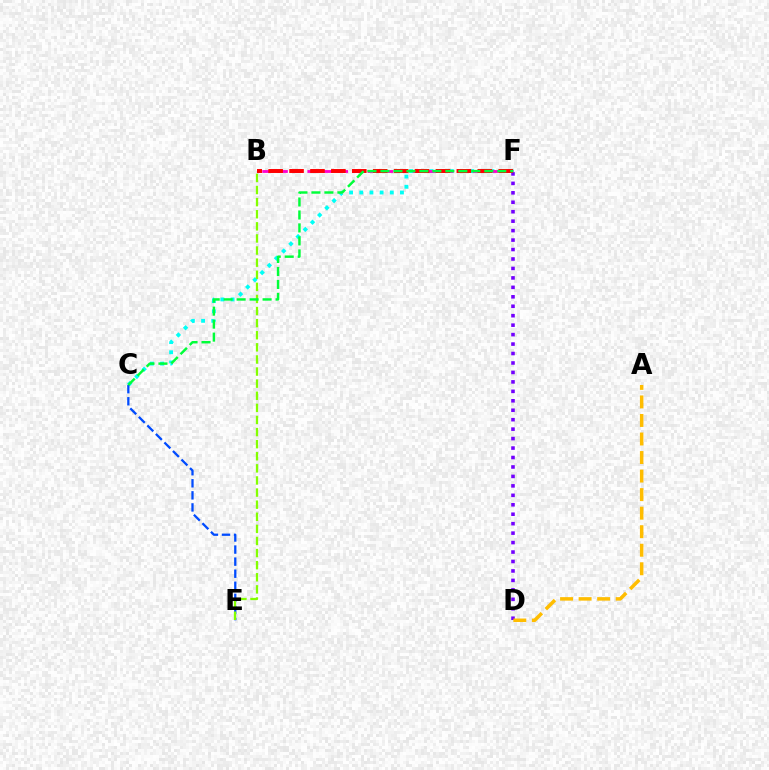{('C', 'F'): [{'color': '#00fff6', 'line_style': 'dotted', 'thickness': 2.76}, {'color': '#00ff39', 'line_style': 'dashed', 'thickness': 1.76}], ('B', 'F'): [{'color': '#ff00cf', 'line_style': 'dashed', 'thickness': 2.04}, {'color': '#ff0000', 'line_style': 'dashed', 'thickness': 2.84}], ('C', 'E'): [{'color': '#004bff', 'line_style': 'dashed', 'thickness': 1.64}], ('B', 'E'): [{'color': '#84ff00', 'line_style': 'dashed', 'thickness': 1.64}], ('D', 'F'): [{'color': '#7200ff', 'line_style': 'dotted', 'thickness': 2.57}], ('A', 'D'): [{'color': '#ffbd00', 'line_style': 'dashed', 'thickness': 2.52}]}